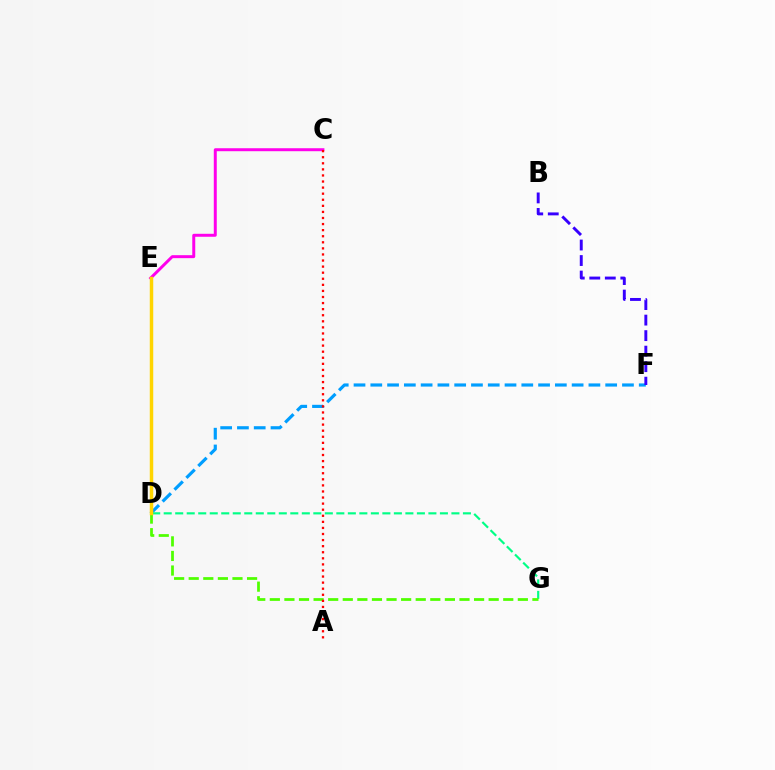{('C', 'E'): [{'color': '#ff00ed', 'line_style': 'solid', 'thickness': 2.14}], ('D', 'F'): [{'color': '#009eff', 'line_style': 'dashed', 'thickness': 2.28}], ('D', 'G'): [{'color': '#00ff86', 'line_style': 'dashed', 'thickness': 1.56}, {'color': '#4fff00', 'line_style': 'dashed', 'thickness': 1.98}], ('B', 'F'): [{'color': '#3700ff', 'line_style': 'dashed', 'thickness': 2.11}], ('D', 'E'): [{'color': '#ffd500', 'line_style': 'solid', 'thickness': 2.5}], ('A', 'C'): [{'color': '#ff0000', 'line_style': 'dotted', 'thickness': 1.65}]}